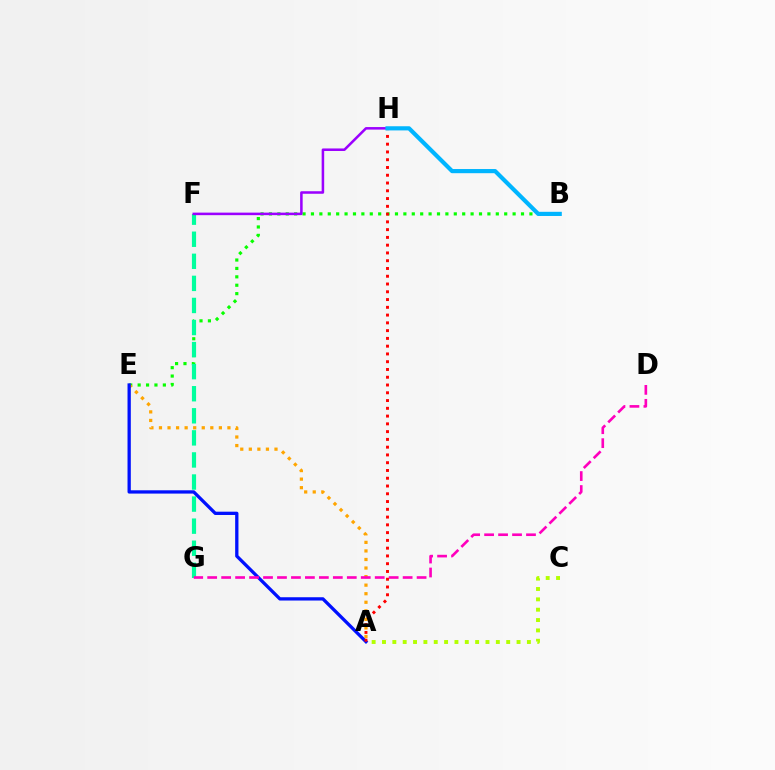{('B', 'E'): [{'color': '#08ff00', 'line_style': 'dotted', 'thickness': 2.28}], ('A', 'E'): [{'color': '#ffa500', 'line_style': 'dotted', 'thickness': 2.32}, {'color': '#0010ff', 'line_style': 'solid', 'thickness': 2.37}], ('F', 'G'): [{'color': '#00ff9d', 'line_style': 'dashed', 'thickness': 3.0}], ('F', 'H'): [{'color': '#9b00ff', 'line_style': 'solid', 'thickness': 1.83}], ('D', 'G'): [{'color': '#ff00bd', 'line_style': 'dashed', 'thickness': 1.9}], ('A', 'C'): [{'color': '#b3ff00', 'line_style': 'dotted', 'thickness': 2.81}], ('A', 'H'): [{'color': '#ff0000', 'line_style': 'dotted', 'thickness': 2.11}], ('B', 'H'): [{'color': '#00b5ff', 'line_style': 'solid', 'thickness': 3.0}]}